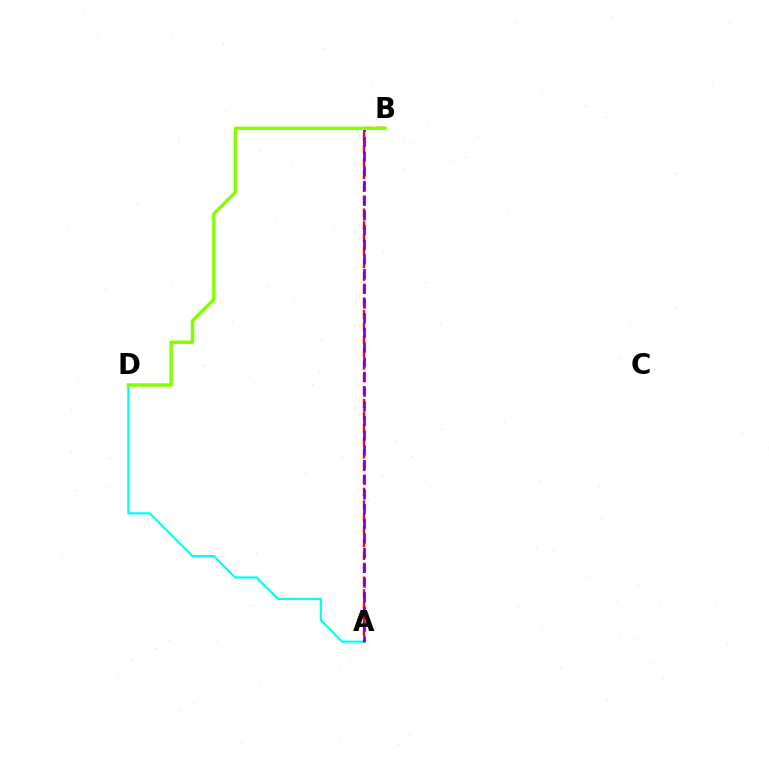{('A', 'D'): [{'color': '#00fff6', 'line_style': 'solid', 'thickness': 1.57}], ('A', 'B'): [{'color': '#ff0000', 'line_style': 'dashed', 'thickness': 1.72}, {'color': '#7200ff', 'line_style': 'dashed', 'thickness': 1.99}], ('B', 'D'): [{'color': '#84ff00', 'line_style': 'solid', 'thickness': 2.48}]}